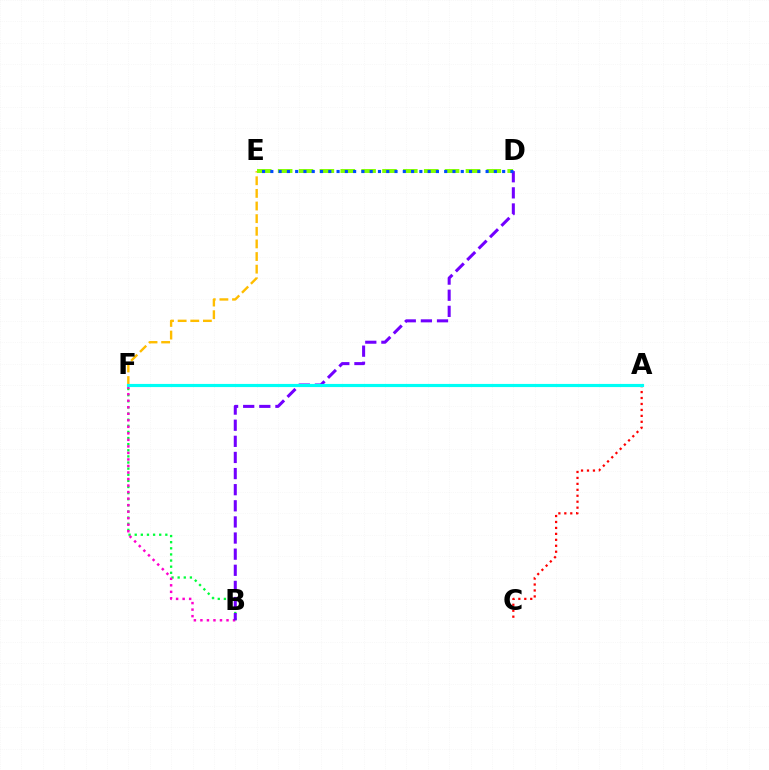{('B', 'F'): [{'color': '#00ff39', 'line_style': 'dotted', 'thickness': 1.66}, {'color': '#ff00cf', 'line_style': 'dotted', 'thickness': 1.77}], ('E', 'F'): [{'color': '#ffbd00', 'line_style': 'dashed', 'thickness': 1.72}], ('D', 'E'): [{'color': '#84ff00', 'line_style': 'dashed', 'thickness': 2.83}, {'color': '#004bff', 'line_style': 'dotted', 'thickness': 2.25}], ('B', 'D'): [{'color': '#7200ff', 'line_style': 'dashed', 'thickness': 2.19}], ('A', 'C'): [{'color': '#ff0000', 'line_style': 'dotted', 'thickness': 1.62}], ('A', 'F'): [{'color': '#00fff6', 'line_style': 'solid', 'thickness': 2.27}]}